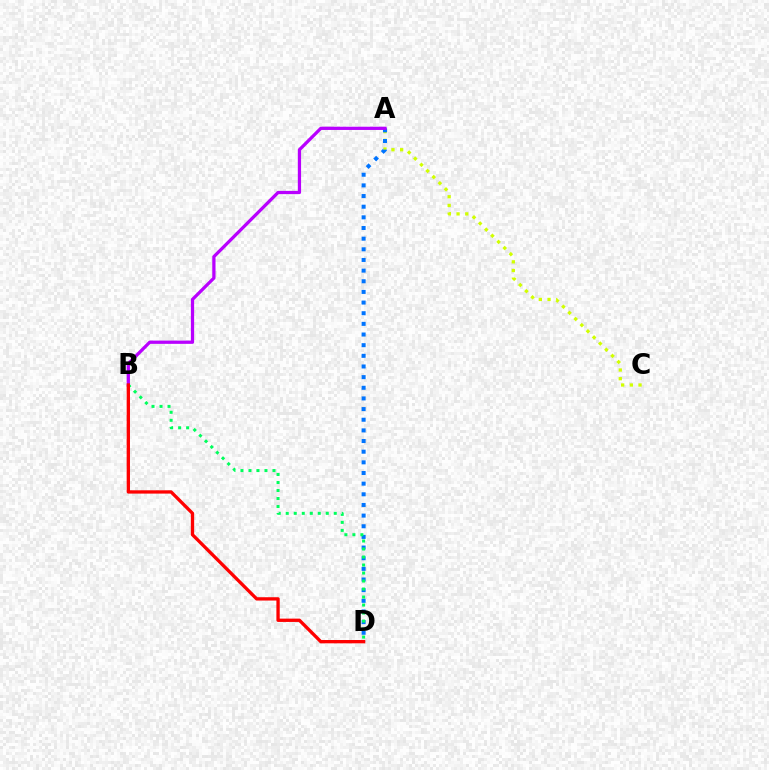{('A', 'C'): [{'color': '#d1ff00', 'line_style': 'dotted', 'thickness': 2.36}], ('A', 'D'): [{'color': '#0074ff', 'line_style': 'dotted', 'thickness': 2.89}], ('B', 'D'): [{'color': '#00ff5c', 'line_style': 'dotted', 'thickness': 2.17}, {'color': '#ff0000', 'line_style': 'solid', 'thickness': 2.39}], ('A', 'B'): [{'color': '#b900ff', 'line_style': 'solid', 'thickness': 2.34}]}